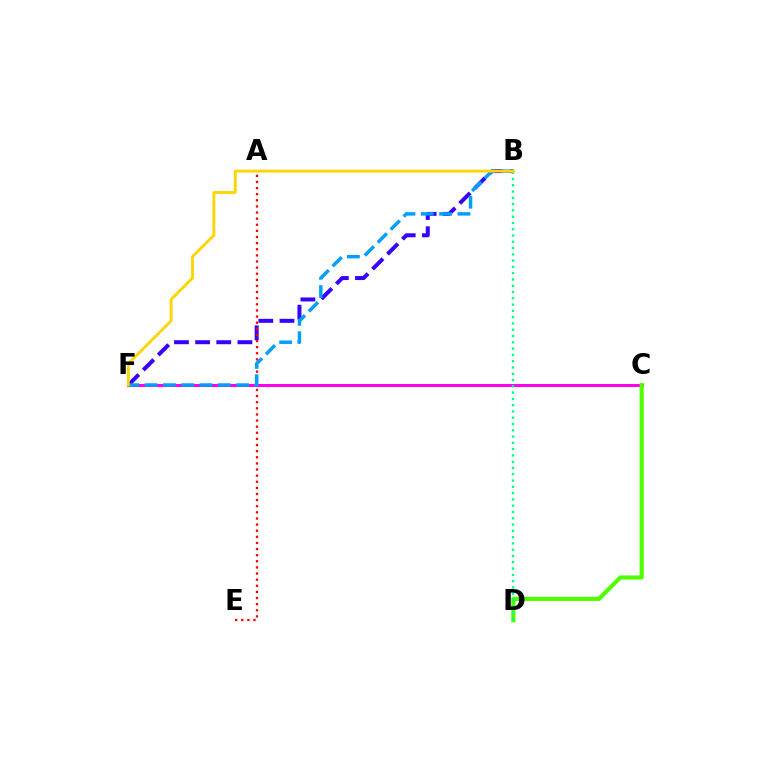{('B', 'F'): [{'color': '#3700ff', 'line_style': 'dashed', 'thickness': 2.87}, {'color': '#009eff', 'line_style': 'dashed', 'thickness': 2.49}, {'color': '#ffd500', 'line_style': 'solid', 'thickness': 2.06}], ('A', 'E'): [{'color': '#ff0000', 'line_style': 'dotted', 'thickness': 1.66}], ('C', 'F'): [{'color': '#ff00ed', 'line_style': 'solid', 'thickness': 2.18}], ('C', 'D'): [{'color': '#4fff00', 'line_style': 'solid', 'thickness': 2.97}], ('B', 'D'): [{'color': '#00ff86', 'line_style': 'dotted', 'thickness': 1.71}]}